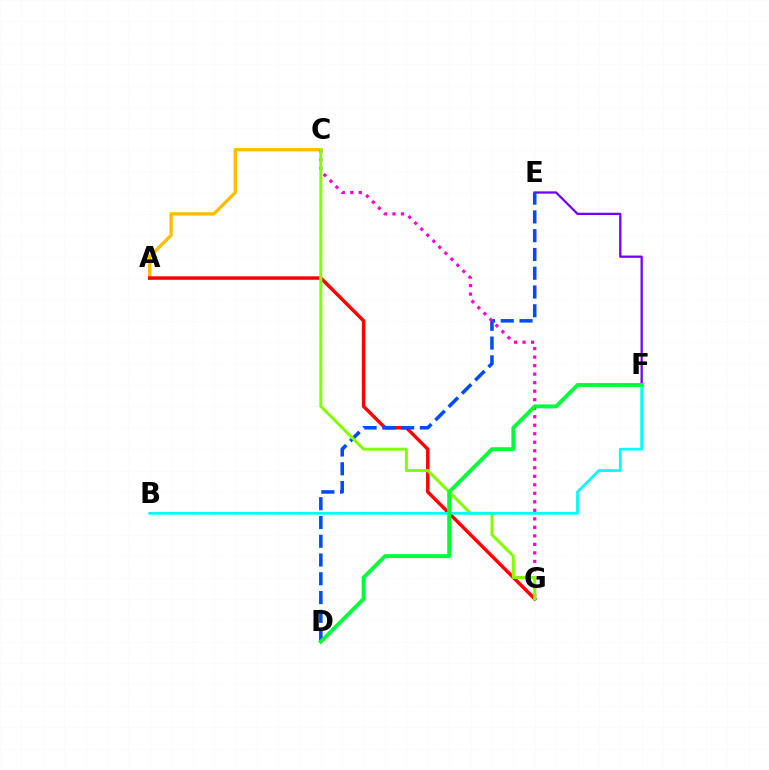{('E', 'F'): [{'color': '#7200ff', 'line_style': 'solid', 'thickness': 1.64}], ('A', 'C'): [{'color': '#ffbd00', 'line_style': 'solid', 'thickness': 2.4}], ('A', 'G'): [{'color': '#ff0000', 'line_style': 'solid', 'thickness': 2.48}], ('D', 'E'): [{'color': '#004bff', 'line_style': 'dashed', 'thickness': 2.55}], ('C', 'G'): [{'color': '#ff00cf', 'line_style': 'dotted', 'thickness': 2.31}, {'color': '#84ff00', 'line_style': 'solid', 'thickness': 2.16}], ('B', 'F'): [{'color': '#00fff6', 'line_style': 'solid', 'thickness': 1.99}], ('D', 'F'): [{'color': '#00ff39', 'line_style': 'solid', 'thickness': 2.8}]}